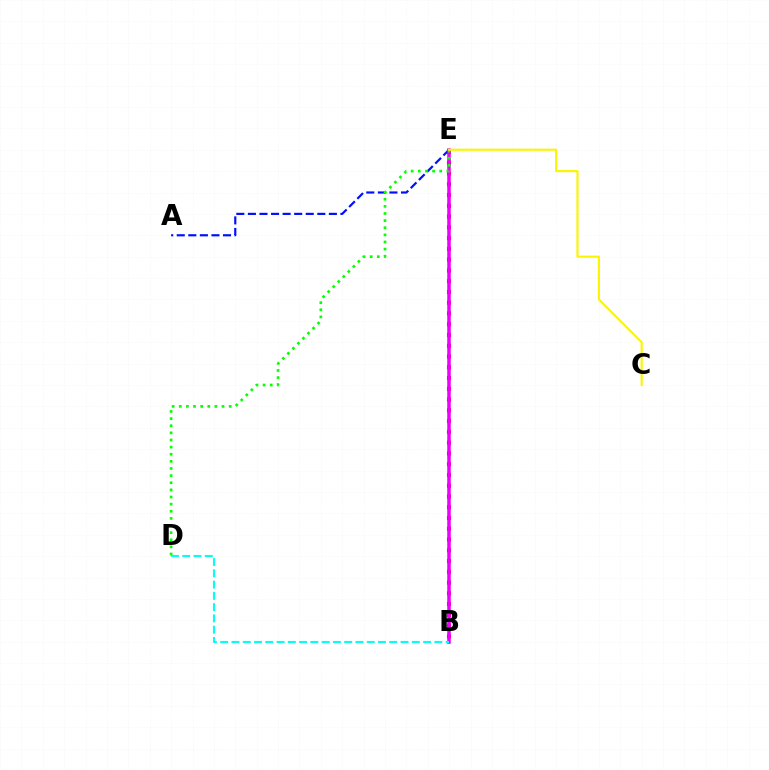{('B', 'E'): [{'color': '#ff0000', 'line_style': 'dotted', 'thickness': 2.92}, {'color': '#ee00ff', 'line_style': 'solid', 'thickness': 2.53}], ('A', 'E'): [{'color': '#0010ff', 'line_style': 'dashed', 'thickness': 1.57}], ('D', 'E'): [{'color': '#08ff00', 'line_style': 'dotted', 'thickness': 1.94}], ('B', 'D'): [{'color': '#00fff6', 'line_style': 'dashed', 'thickness': 1.53}], ('C', 'E'): [{'color': '#fcf500', 'line_style': 'solid', 'thickness': 1.54}]}